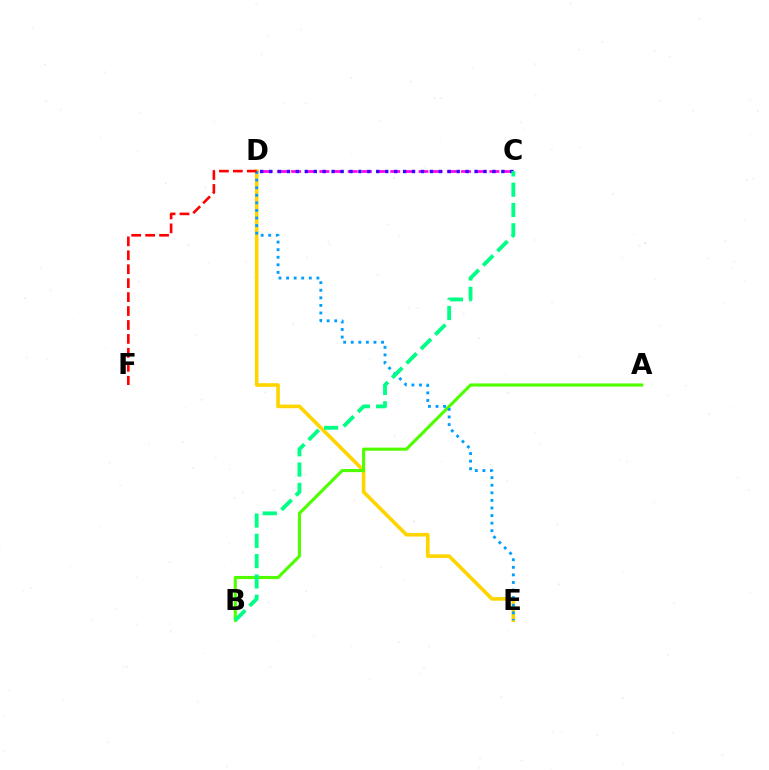{('C', 'D'): [{'color': '#ff00ed', 'line_style': 'dashed', 'thickness': 1.92}, {'color': '#3700ff', 'line_style': 'dotted', 'thickness': 2.43}], ('D', 'E'): [{'color': '#ffd500', 'line_style': 'solid', 'thickness': 2.62}, {'color': '#009eff', 'line_style': 'dotted', 'thickness': 2.06}], ('A', 'B'): [{'color': '#4fff00', 'line_style': 'solid', 'thickness': 2.24}], ('B', 'C'): [{'color': '#00ff86', 'line_style': 'dashed', 'thickness': 2.76}], ('D', 'F'): [{'color': '#ff0000', 'line_style': 'dashed', 'thickness': 1.89}]}